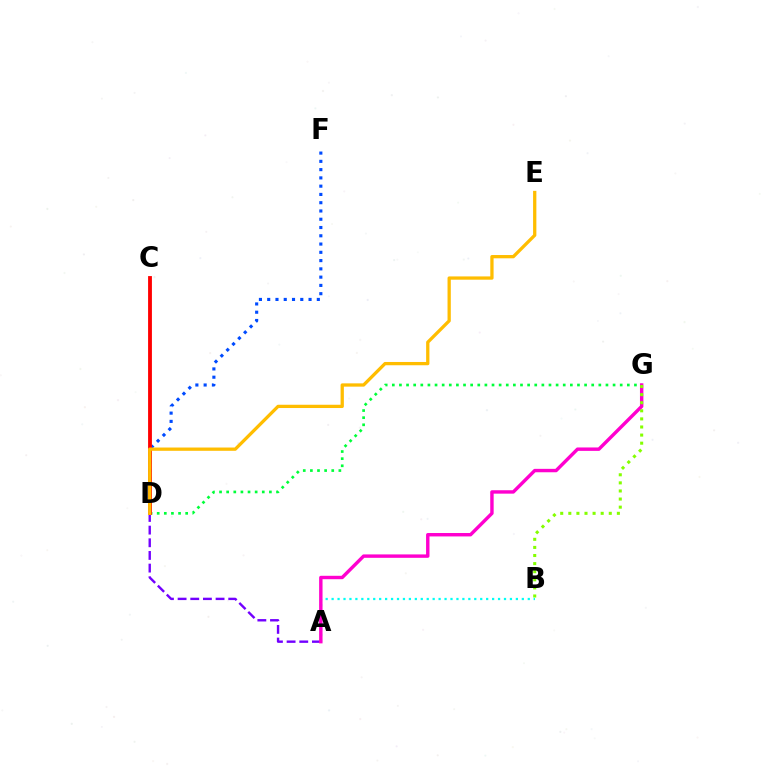{('A', 'D'): [{'color': '#7200ff', 'line_style': 'dashed', 'thickness': 1.72}], ('A', 'B'): [{'color': '#00fff6', 'line_style': 'dotted', 'thickness': 1.62}], ('D', 'F'): [{'color': '#004bff', 'line_style': 'dotted', 'thickness': 2.25}], ('D', 'G'): [{'color': '#00ff39', 'line_style': 'dotted', 'thickness': 1.93}], ('C', 'D'): [{'color': '#ff0000', 'line_style': 'solid', 'thickness': 2.76}], ('A', 'G'): [{'color': '#ff00cf', 'line_style': 'solid', 'thickness': 2.46}], ('D', 'E'): [{'color': '#ffbd00', 'line_style': 'solid', 'thickness': 2.36}], ('B', 'G'): [{'color': '#84ff00', 'line_style': 'dotted', 'thickness': 2.2}]}